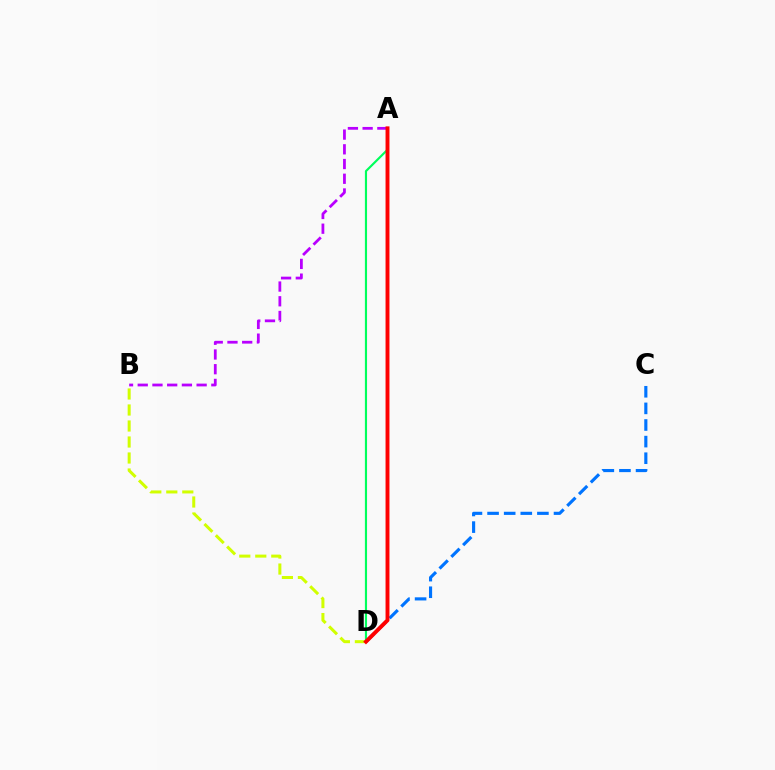{('C', 'D'): [{'color': '#0074ff', 'line_style': 'dashed', 'thickness': 2.26}], ('B', 'D'): [{'color': '#d1ff00', 'line_style': 'dashed', 'thickness': 2.17}], ('A', 'B'): [{'color': '#b900ff', 'line_style': 'dashed', 'thickness': 2.0}], ('A', 'D'): [{'color': '#00ff5c', 'line_style': 'solid', 'thickness': 1.55}, {'color': '#ff0000', 'line_style': 'solid', 'thickness': 2.81}]}